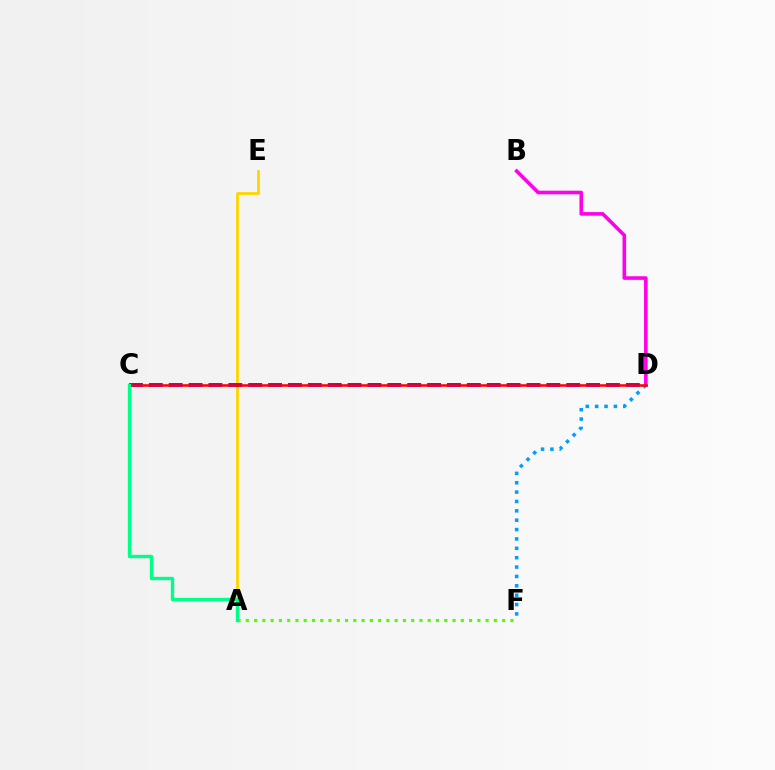{('A', 'E'): [{'color': '#ffd500', 'line_style': 'solid', 'thickness': 2.01}], ('A', 'F'): [{'color': '#4fff00', 'line_style': 'dotted', 'thickness': 2.25}], ('C', 'D'): [{'color': '#3700ff', 'line_style': 'dashed', 'thickness': 2.7}, {'color': '#ff0000', 'line_style': 'solid', 'thickness': 1.83}], ('B', 'D'): [{'color': '#ff00ed', 'line_style': 'solid', 'thickness': 2.59}], ('D', 'F'): [{'color': '#009eff', 'line_style': 'dotted', 'thickness': 2.55}], ('A', 'C'): [{'color': '#00ff86', 'line_style': 'solid', 'thickness': 2.43}]}